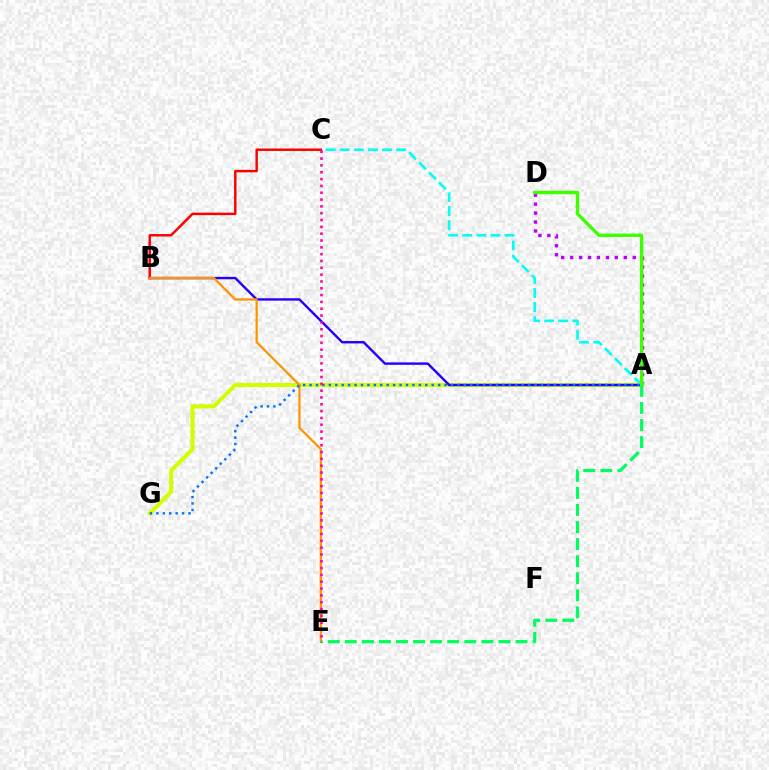{('A', 'C'): [{'color': '#00fff6', 'line_style': 'dashed', 'thickness': 1.91}], ('A', 'D'): [{'color': '#b900ff', 'line_style': 'dotted', 'thickness': 2.43}, {'color': '#3dff00', 'line_style': 'solid', 'thickness': 2.44}], ('A', 'G'): [{'color': '#d1ff00', 'line_style': 'solid', 'thickness': 2.92}, {'color': '#0074ff', 'line_style': 'dotted', 'thickness': 1.75}], ('A', 'B'): [{'color': '#2500ff', 'line_style': 'solid', 'thickness': 1.73}], ('B', 'C'): [{'color': '#ff0000', 'line_style': 'solid', 'thickness': 1.77}], ('B', 'E'): [{'color': '#ff9400', 'line_style': 'solid', 'thickness': 1.63}], ('A', 'E'): [{'color': '#00ff5c', 'line_style': 'dashed', 'thickness': 2.32}], ('C', 'E'): [{'color': '#ff00ac', 'line_style': 'dotted', 'thickness': 1.85}]}